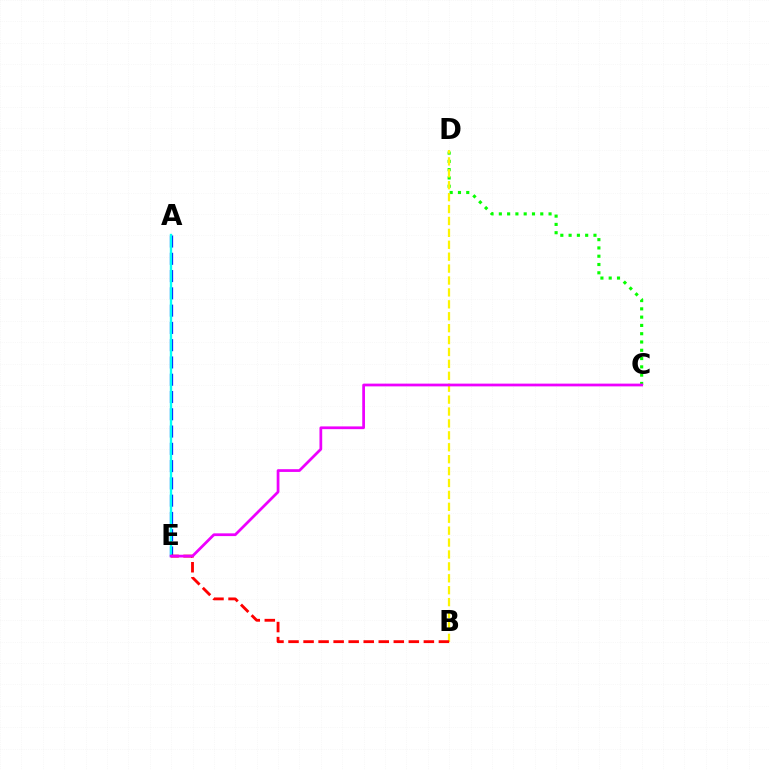{('C', 'D'): [{'color': '#08ff00', 'line_style': 'dotted', 'thickness': 2.25}], ('A', 'E'): [{'color': '#0010ff', 'line_style': 'dashed', 'thickness': 2.35}, {'color': '#00fff6', 'line_style': 'solid', 'thickness': 1.71}], ('B', 'D'): [{'color': '#fcf500', 'line_style': 'dashed', 'thickness': 1.62}], ('B', 'E'): [{'color': '#ff0000', 'line_style': 'dashed', 'thickness': 2.04}], ('C', 'E'): [{'color': '#ee00ff', 'line_style': 'solid', 'thickness': 1.98}]}